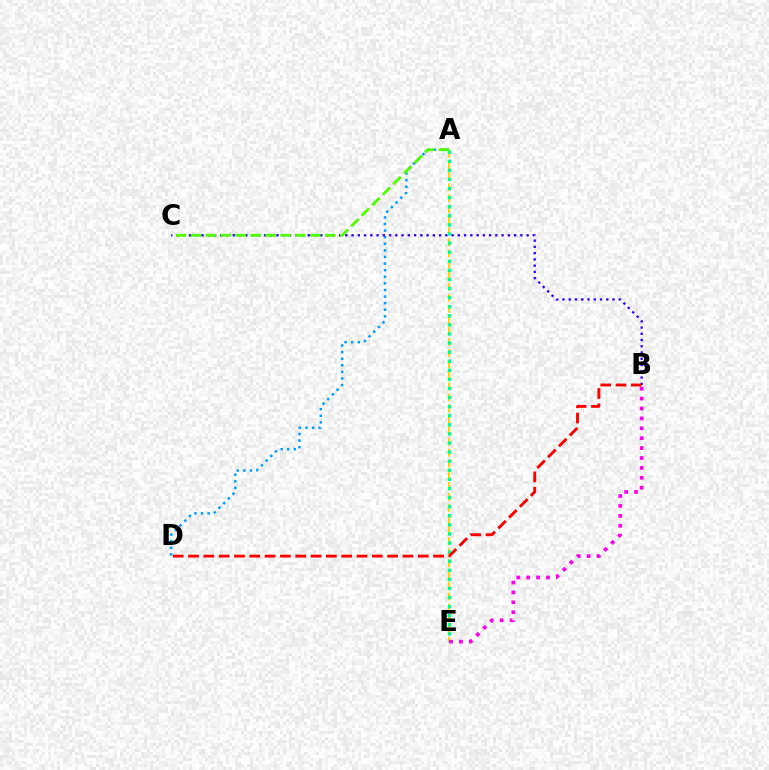{('A', 'E'): [{'color': '#ffd500', 'line_style': 'dashed', 'thickness': 1.5}, {'color': '#00ff86', 'line_style': 'dotted', 'thickness': 2.47}], ('A', 'D'): [{'color': '#009eff', 'line_style': 'dotted', 'thickness': 1.79}], ('B', 'C'): [{'color': '#3700ff', 'line_style': 'dotted', 'thickness': 1.7}], ('A', 'C'): [{'color': '#4fff00', 'line_style': 'dashed', 'thickness': 2.03}], ('B', 'E'): [{'color': '#ff00ed', 'line_style': 'dotted', 'thickness': 2.69}], ('B', 'D'): [{'color': '#ff0000', 'line_style': 'dashed', 'thickness': 2.08}]}